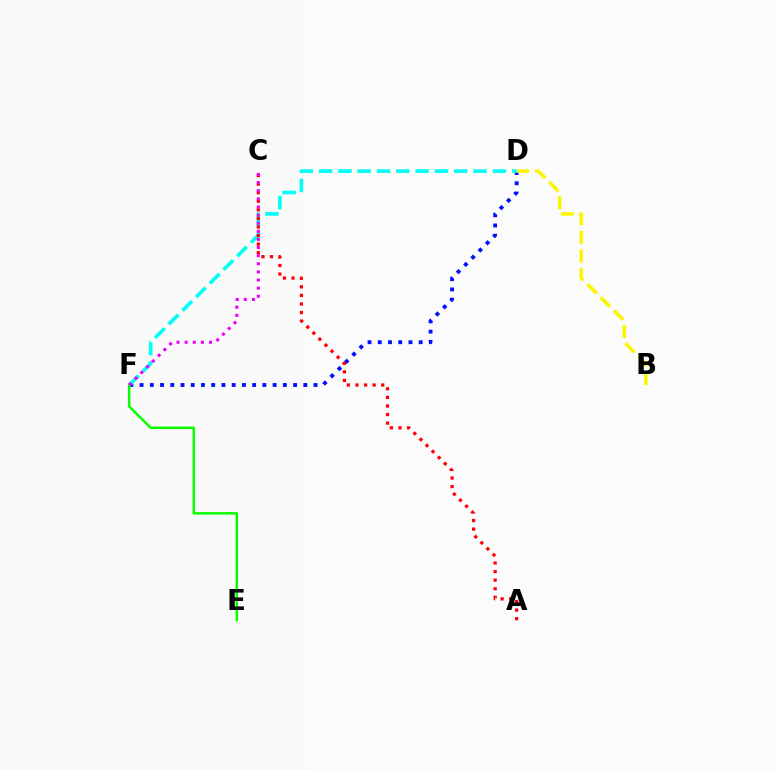{('D', 'F'): [{'color': '#0010ff', 'line_style': 'dotted', 'thickness': 2.78}, {'color': '#00fff6', 'line_style': 'dashed', 'thickness': 2.62}], ('B', 'D'): [{'color': '#fcf500', 'line_style': 'dashed', 'thickness': 2.54}], ('A', 'C'): [{'color': '#ff0000', 'line_style': 'dotted', 'thickness': 2.33}], ('E', 'F'): [{'color': '#08ff00', 'line_style': 'solid', 'thickness': 1.79}], ('C', 'F'): [{'color': '#ee00ff', 'line_style': 'dotted', 'thickness': 2.21}]}